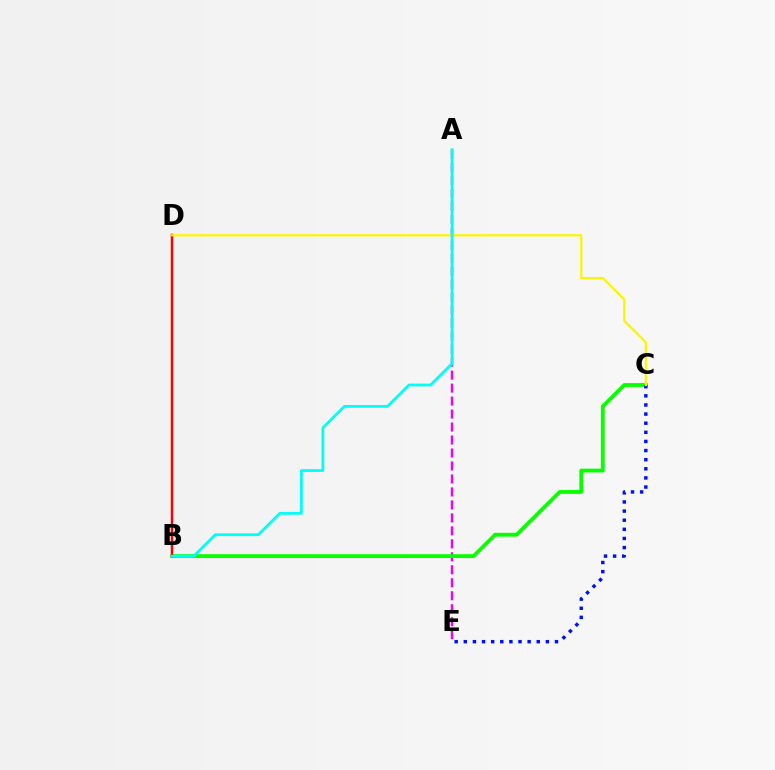{('A', 'E'): [{'color': '#ee00ff', 'line_style': 'dashed', 'thickness': 1.76}], ('B', 'C'): [{'color': '#08ff00', 'line_style': 'solid', 'thickness': 2.75}], ('C', 'E'): [{'color': '#0010ff', 'line_style': 'dotted', 'thickness': 2.48}], ('B', 'D'): [{'color': '#ff0000', 'line_style': 'solid', 'thickness': 1.79}], ('C', 'D'): [{'color': '#fcf500', 'line_style': 'solid', 'thickness': 1.6}], ('A', 'B'): [{'color': '#00fff6', 'line_style': 'solid', 'thickness': 2.0}]}